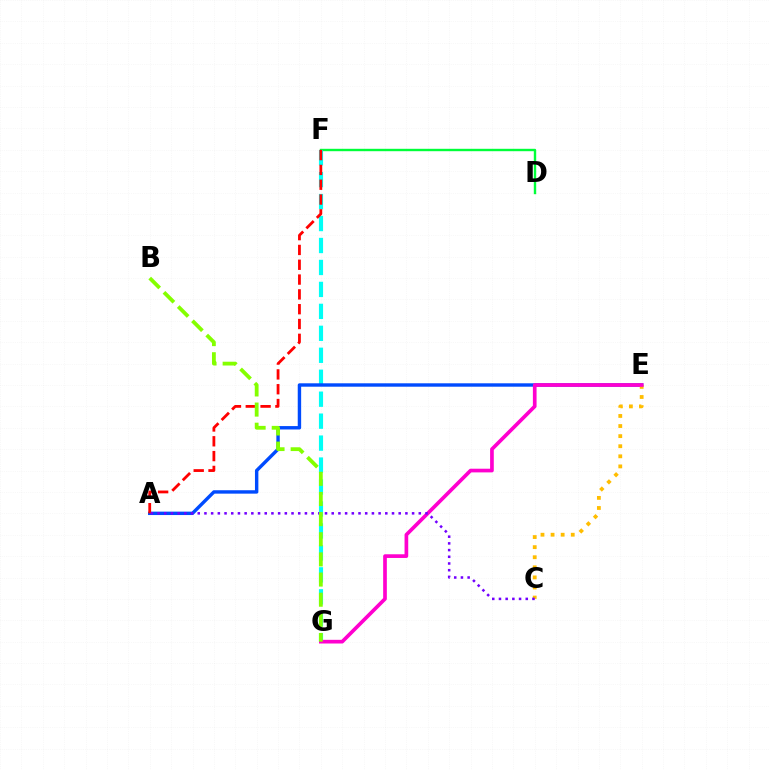{('D', 'F'): [{'color': '#00ff39', 'line_style': 'solid', 'thickness': 1.73}], ('F', 'G'): [{'color': '#00fff6', 'line_style': 'dashed', 'thickness': 2.98}], ('A', 'E'): [{'color': '#004bff', 'line_style': 'solid', 'thickness': 2.45}], ('C', 'E'): [{'color': '#ffbd00', 'line_style': 'dotted', 'thickness': 2.74}], ('E', 'G'): [{'color': '#ff00cf', 'line_style': 'solid', 'thickness': 2.65}], ('A', 'F'): [{'color': '#ff0000', 'line_style': 'dashed', 'thickness': 2.01}], ('A', 'C'): [{'color': '#7200ff', 'line_style': 'dotted', 'thickness': 1.82}], ('B', 'G'): [{'color': '#84ff00', 'line_style': 'dashed', 'thickness': 2.74}]}